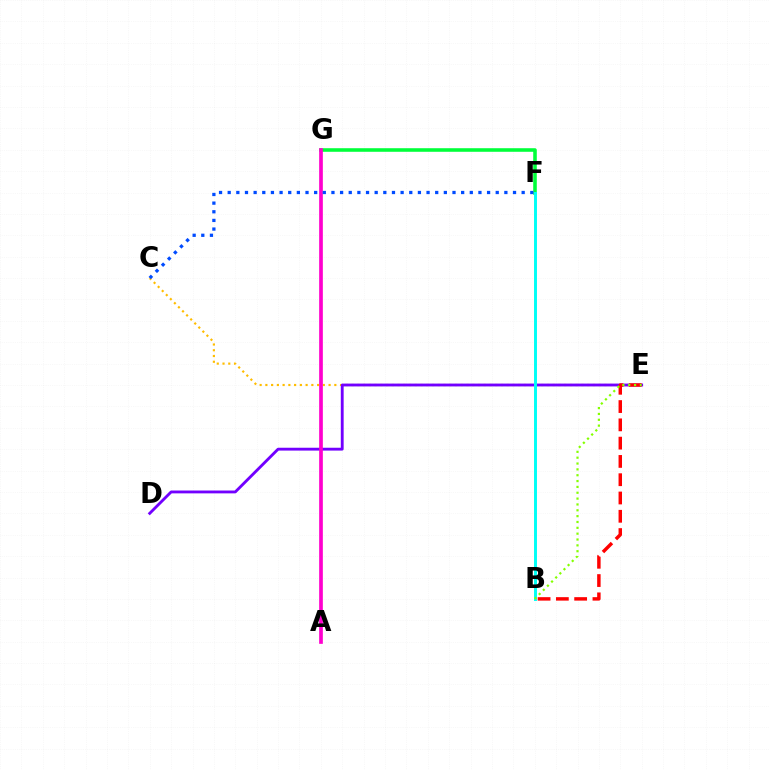{('C', 'E'): [{'color': '#ffbd00', 'line_style': 'dotted', 'thickness': 1.56}], ('F', 'G'): [{'color': '#00ff39', 'line_style': 'solid', 'thickness': 2.57}], ('D', 'E'): [{'color': '#7200ff', 'line_style': 'solid', 'thickness': 2.05}], ('A', 'G'): [{'color': '#ff00cf', 'line_style': 'solid', 'thickness': 2.66}], ('B', 'F'): [{'color': '#00fff6', 'line_style': 'solid', 'thickness': 2.12}], ('C', 'F'): [{'color': '#004bff', 'line_style': 'dotted', 'thickness': 2.35}], ('B', 'E'): [{'color': '#ff0000', 'line_style': 'dashed', 'thickness': 2.48}, {'color': '#84ff00', 'line_style': 'dotted', 'thickness': 1.59}]}